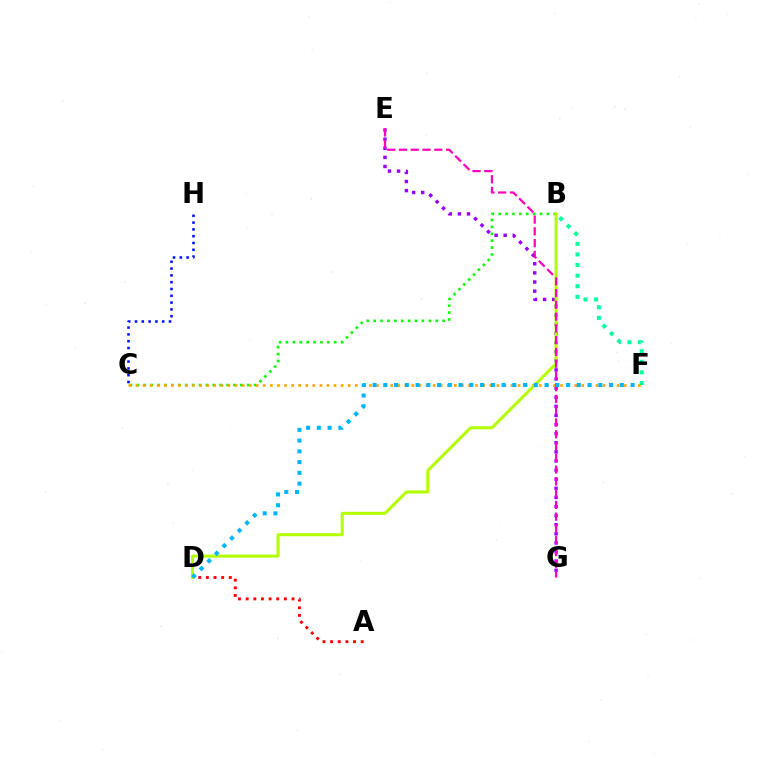{('E', 'G'): [{'color': '#9b00ff', 'line_style': 'dotted', 'thickness': 2.47}, {'color': '#ff00bd', 'line_style': 'dashed', 'thickness': 1.6}], ('B', 'C'): [{'color': '#08ff00', 'line_style': 'dotted', 'thickness': 1.87}], ('A', 'D'): [{'color': '#ff0000', 'line_style': 'dotted', 'thickness': 2.08}], ('C', 'H'): [{'color': '#0010ff', 'line_style': 'dotted', 'thickness': 1.85}], ('C', 'F'): [{'color': '#ffa500', 'line_style': 'dotted', 'thickness': 1.92}], ('B', 'D'): [{'color': '#b3ff00', 'line_style': 'solid', 'thickness': 2.18}], ('B', 'F'): [{'color': '#00ff9d', 'line_style': 'dotted', 'thickness': 2.88}], ('D', 'F'): [{'color': '#00b5ff', 'line_style': 'dotted', 'thickness': 2.92}]}